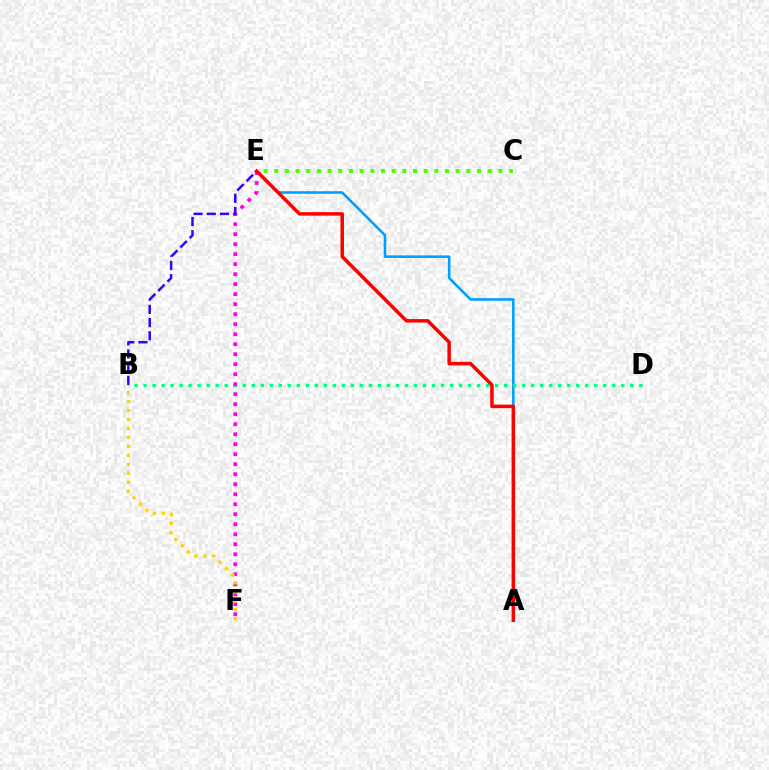{('A', 'E'): [{'color': '#009eff', 'line_style': 'solid', 'thickness': 1.86}, {'color': '#ff0000', 'line_style': 'solid', 'thickness': 2.52}], ('B', 'D'): [{'color': '#00ff86', 'line_style': 'dotted', 'thickness': 2.45}], ('E', 'F'): [{'color': '#ff00ed', 'line_style': 'dotted', 'thickness': 2.72}], ('B', 'E'): [{'color': '#3700ff', 'line_style': 'dashed', 'thickness': 1.79}], ('C', 'E'): [{'color': '#4fff00', 'line_style': 'dotted', 'thickness': 2.9}], ('B', 'F'): [{'color': '#ffd500', 'line_style': 'dotted', 'thickness': 2.43}]}